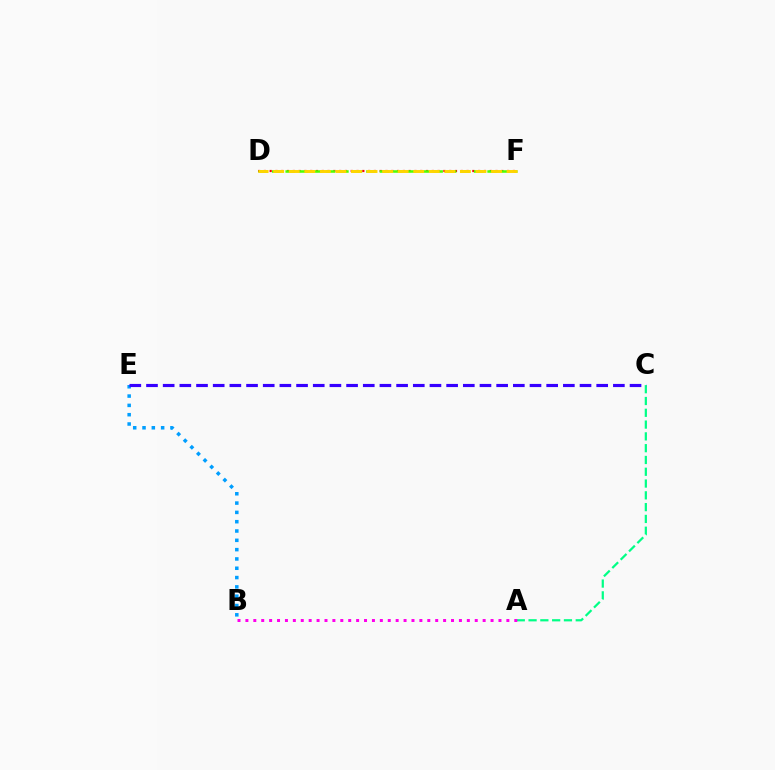{('D', 'F'): [{'color': '#ff0000', 'line_style': 'dotted', 'thickness': 1.57}, {'color': '#4fff00', 'line_style': 'dashed', 'thickness': 1.83}, {'color': '#ffd500', 'line_style': 'dashed', 'thickness': 2.11}], ('B', 'E'): [{'color': '#009eff', 'line_style': 'dotted', 'thickness': 2.53}], ('A', 'C'): [{'color': '#00ff86', 'line_style': 'dashed', 'thickness': 1.6}], ('C', 'E'): [{'color': '#3700ff', 'line_style': 'dashed', 'thickness': 2.27}], ('A', 'B'): [{'color': '#ff00ed', 'line_style': 'dotted', 'thickness': 2.15}]}